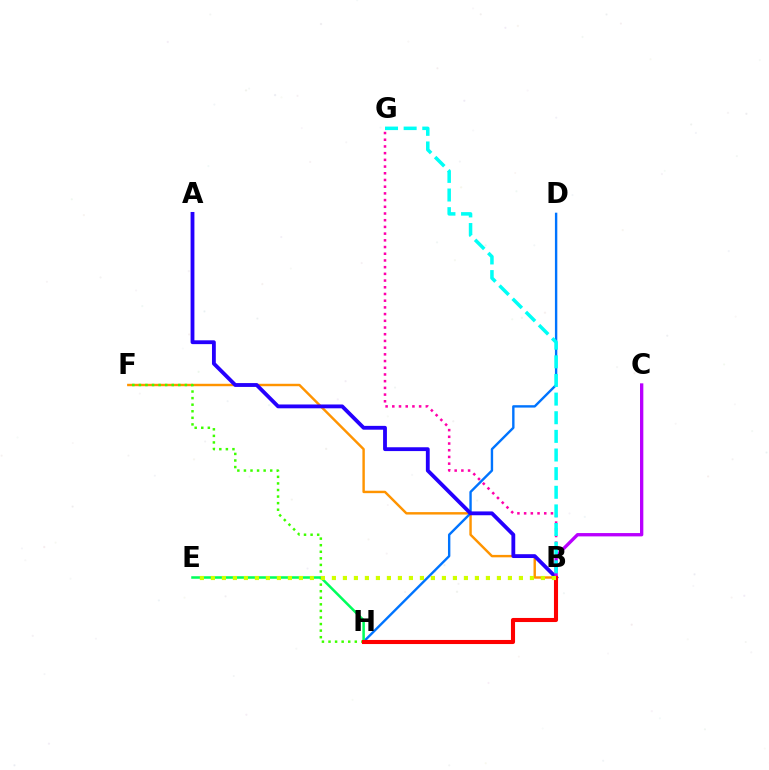{('B', 'F'): [{'color': '#ff9400', 'line_style': 'solid', 'thickness': 1.75}], ('D', 'H'): [{'color': '#0074ff', 'line_style': 'solid', 'thickness': 1.72}], ('B', 'G'): [{'color': '#ff00ac', 'line_style': 'dotted', 'thickness': 1.82}, {'color': '#00fff6', 'line_style': 'dashed', 'thickness': 2.53}], ('F', 'H'): [{'color': '#3dff00', 'line_style': 'dotted', 'thickness': 1.79}], ('A', 'B'): [{'color': '#2500ff', 'line_style': 'solid', 'thickness': 2.75}], ('E', 'H'): [{'color': '#00ff5c', 'line_style': 'solid', 'thickness': 1.83}], ('B', 'C'): [{'color': '#b900ff', 'line_style': 'solid', 'thickness': 2.4}], ('B', 'H'): [{'color': '#ff0000', 'line_style': 'solid', 'thickness': 2.94}], ('B', 'E'): [{'color': '#d1ff00', 'line_style': 'dotted', 'thickness': 2.99}]}